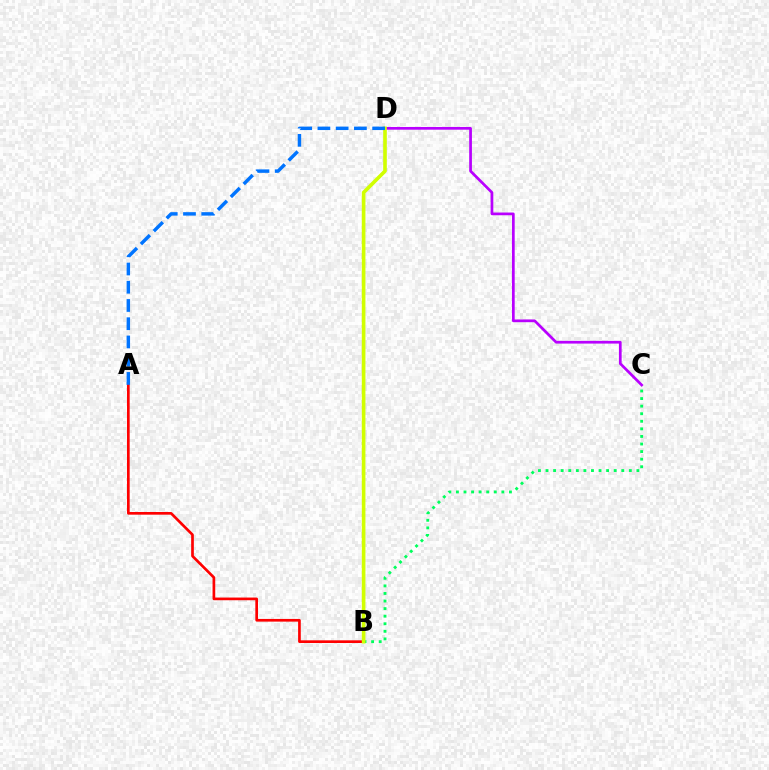{('A', 'B'): [{'color': '#ff0000', 'line_style': 'solid', 'thickness': 1.93}], ('B', 'C'): [{'color': '#00ff5c', 'line_style': 'dotted', 'thickness': 2.06}], ('C', 'D'): [{'color': '#b900ff', 'line_style': 'solid', 'thickness': 1.96}], ('B', 'D'): [{'color': '#d1ff00', 'line_style': 'solid', 'thickness': 2.61}], ('A', 'D'): [{'color': '#0074ff', 'line_style': 'dashed', 'thickness': 2.48}]}